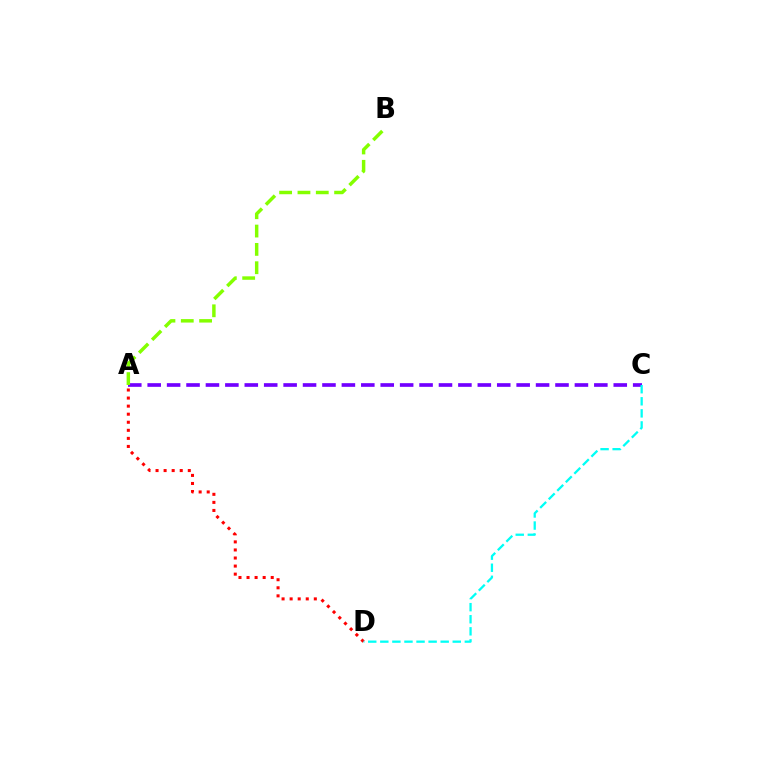{('A', 'C'): [{'color': '#7200ff', 'line_style': 'dashed', 'thickness': 2.64}], ('A', 'D'): [{'color': '#ff0000', 'line_style': 'dotted', 'thickness': 2.19}], ('A', 'B'): [{'color': '#84ff00', 'line_style': 'dashed', 'thickness': 2.49}], ('C', 'D'): [{'color': '#00fff6', 'line_style': 'dashed', 'thickness': 1.64}]}